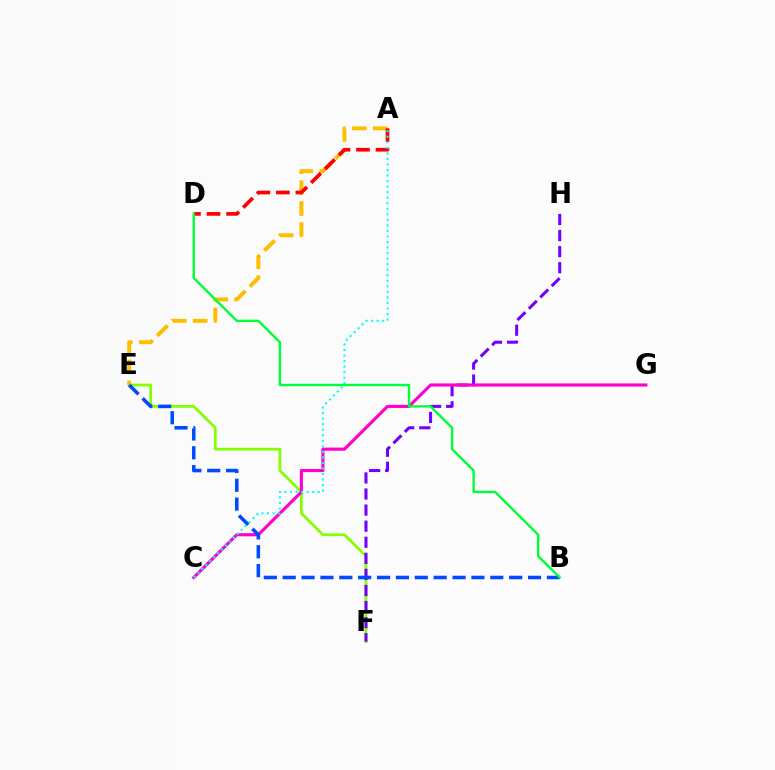{('E', 'F'): [{'color': '#84ff00', 'line_style': 'solid', 'thickness': 1.97}], ('F', 'H'): [{'color': '#7200ff', 'line_style': 'dashed', 'thickness': 2.18}], ('A', 'E'): [{'color': '#ffbd00', 'line_style': 'dashed', 'thickness': 2.84}], ('A', 'D'): [{'color': '#ff0000', 'line_style': 'dashed', 'thickness': 2.66}], ('C', 'G'): [{'color': '#ff00cf', 'line_style': 'solid', 'thickness': 2.26}], ('B', 'E'): [{'color': '#004bff', 'line_style': 'dashed', 'thickness': 2.56}], ('A', 'C'): [{'color': '#00fff6', 'line_style': 'dotted', 'thickness': 1.51}], ('B', 'D'): [{'color': '#00ff39', 'line_style': 'solid', 'thickness': 1.71}]}